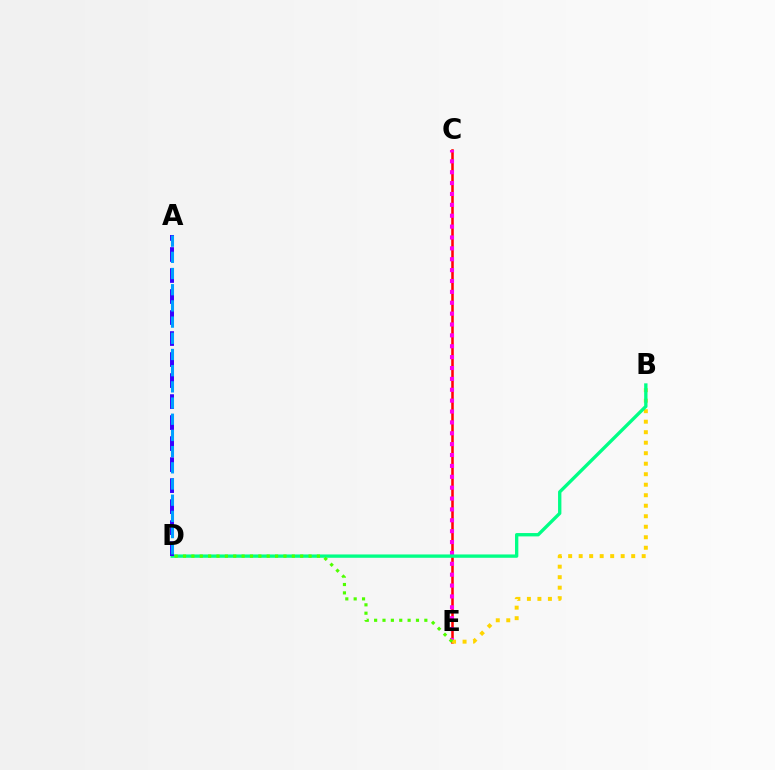{('C', 'E'): [{'color': '#ff0000', 'line_style': 'solid', 'thickness': 1.83}, {'color': '#ff00ed', 'line_style': 'dotted', 'thickness': 2.96}], ('B', 'E'): [{'color': '#ffd500', 'line_style': 'dotted', 'thickness': 2.85}], ('B', 'D'): [{'color': '#00ff86', 'line_style': 'solid', 'thickness': 2.4}], ('D', 'E'): [{'color': '#4fff00', 'line_style': 'dotted', 'thickness': 2.27}], ('A', 'D'): [{'color': '#3700ff', 'line_style': 'dashed', 'thickness': 2.85}, {'color': '#009eff', 'line_style': 'dashed', 'thickness': 2.2}]}